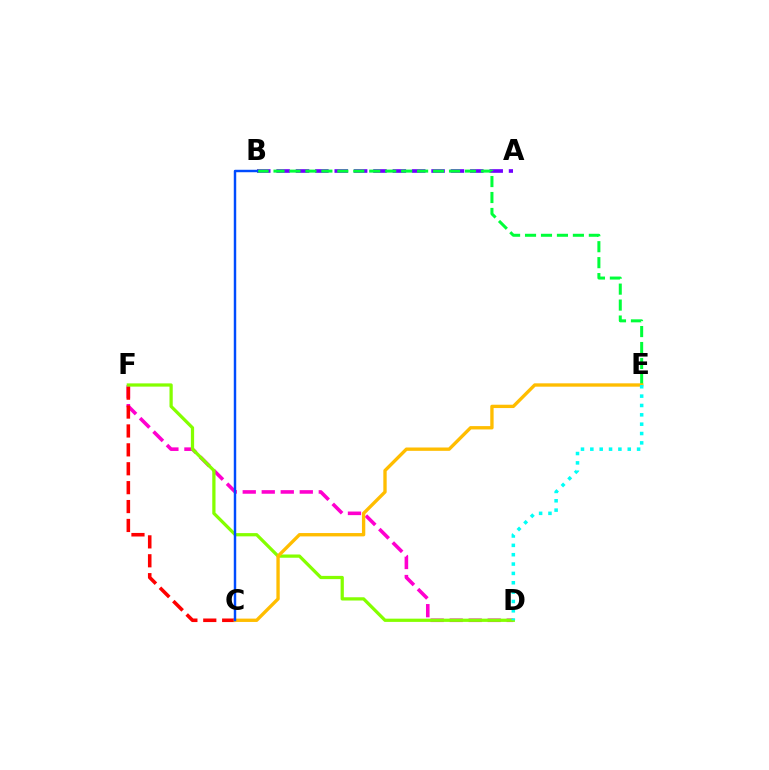{('D', 'F'): [{'color': '#ff00cf', 'line_style': 'dashed', 'thickness': 2.58}, {'color': '#84ff00', 'line_style': 'solid', 'thickness': 2.34}], ('A', 'B'): [{'color': '#7200ff', 'line_style': 'dashed', 'thickness': 2.63}], ('B', 'E'): [{'color': '#00ff39', 'line_style': 'dashed', 'thickness': 2.17}], ('C', 'F'): [{'color': '#ff0000', 'line_style': 'dashed', 'thickness': 2.57}], ('C', 'E'): [{'color': '#ffbd00', 'line_style': 'solid', 'thickness': 2.41}], ('B', 'C'): [{'color': '#004bff', 'line_style': 'solid', 'thickness': 1.77}], ('D', 'E'): [{'color': '#00fff6', 'line_style': 'dotted', 'thickness': 2.54}]}